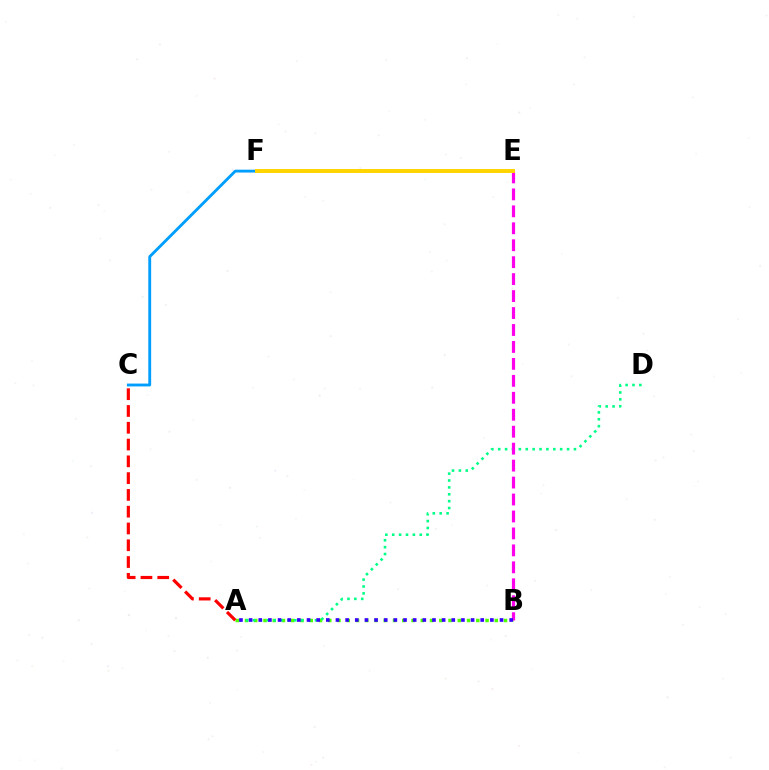{('A', 'B'): [{'color': '#4fff00', 'line_style': 'dotted', 'thickness': 2.51}, {'color': '#3700ff', 'line_style': 'dotted', 'thickness': 2.62}], ('C', 'F'): [{'color': '#009eff', 'line_style': 'solid', 'thickness': 2.05}], ('A', 'D'): [{'color': '#00ff86', 'line_style': 'dotted', 'thickness': 1.87}], ('A', 'C'): [{'color': '#ff0000', 'line_style': 'dashed', 'thickness': 2.28}], ('B', 'E'): [{'color': '#ff00ed', 'line_style': 'dashed', 'thickness': 2.3}], ('E', 'F'): [{'color': '#ffd500', 'line_style': 'solid', 'thickness': 2.85}]}